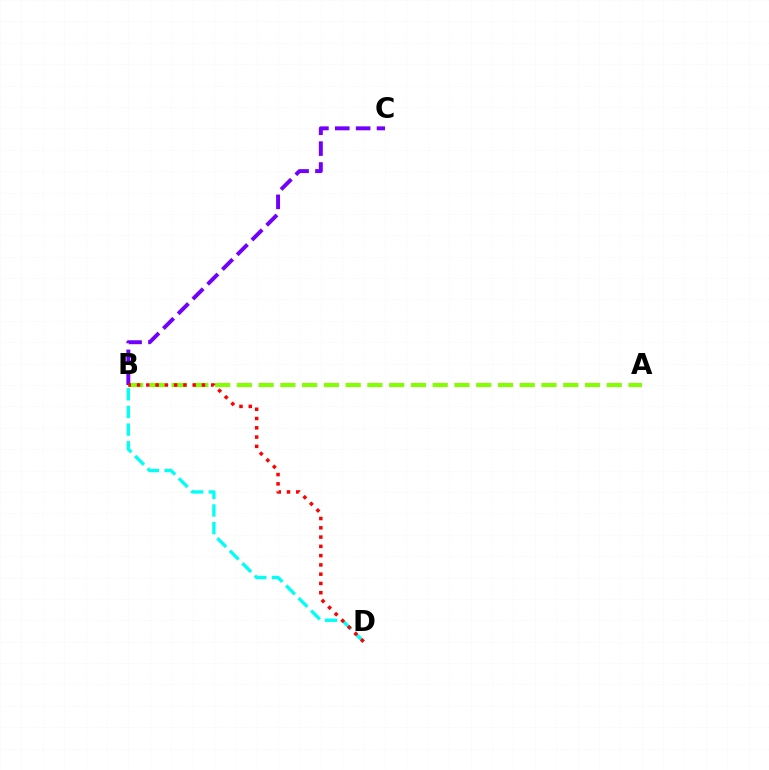{('A', 'B'): [{'color': '#84ff00', 'line_style': 'dashed', 'thickness': 2.96}], ('B', 'C'): [{'color': '#7200ff', 'line_style': 'dashed', 'thickness': 2.83}], ('B', 'D'): [{'color': '#00fff6', 'line_style': 'dashed', 'thickness': 2.4}, {'color': '#ff0000', 'line_style': 'dotted', 'thickness': 2.52}]}